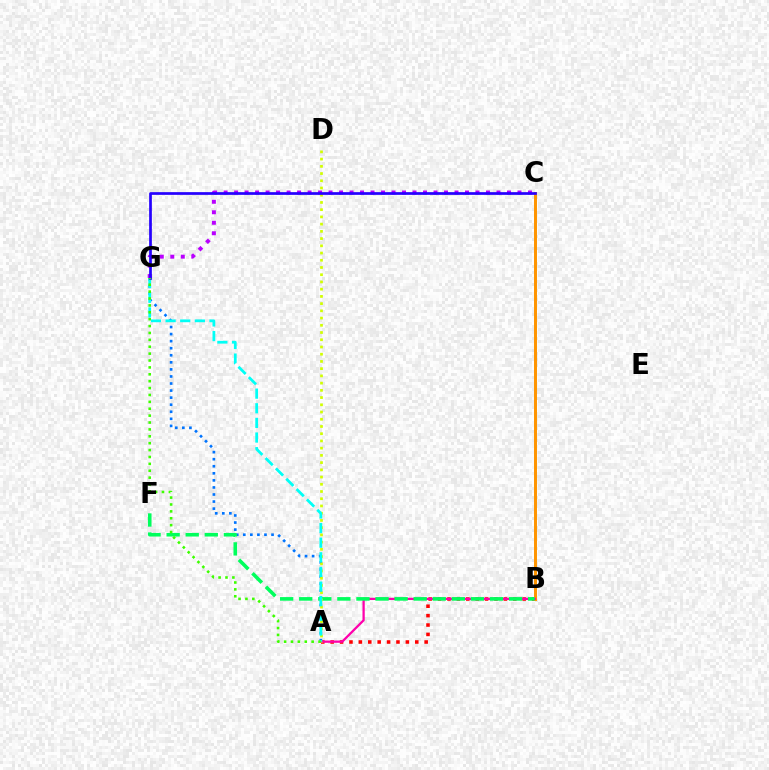{('A', 'G'): [{'color': '#0074ff', 'line_style': 'dotted', 'thickness': 1.92}, {'color': '#00fff6', 'line_style': 'dashed', 'thickness': 1.99}, {'color': '#3dff00', 'line_style': 'dotted', 'thickness': 1.87}], ('A', 'B'): [{'color': '#ff0000', 'line_style': 'dotted', 'thickness': 2.55}, {'color': '#ff00ac', 'line_style': 'solid', 'thickness': 1.64}], ('C', 'G'): [{'color': '#b900ff', 'line_style': 'dotted', 'thickness': 2.85}, {'color': '#2500ff', 'line_style': 'solid', 'thickness': 1.95}], ('B', 'C'): [{'color': '#ff9400', 'line_style': 'solid', 'thickness': 2.14}], ('B', 'F'): [{'color': '#00ff5c', 'line_style': 'dashed', 'thickness': 2.59}], ('A', 'D'): [{'color': '#d1ff00', 'line_style': 'dotted', 'thickness': 1.96}]}